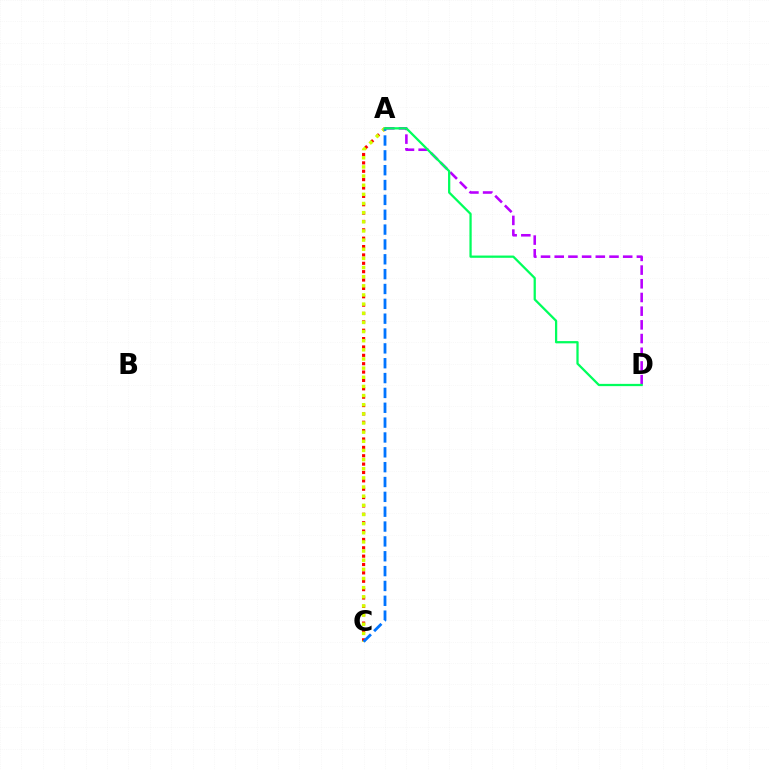{('A', 'D'): [{'color': '#b900ff', 'line_style': 'dashed', 'thickness': 1.86}, {'color': '#00ff5c', 'line_style': 'solid', 'thickness': 1.63}], ('A', 'C'): [{'color': '#ff0000', 'line_style': 'dotted', 'thickness': 2.27}, {'color': '#d1ff00', 'line_style': 'dotted', 'thickness': 2.48}, {'color': '#0074ff', 'line_style': 'dashed', 'thickness': 2.02}]}